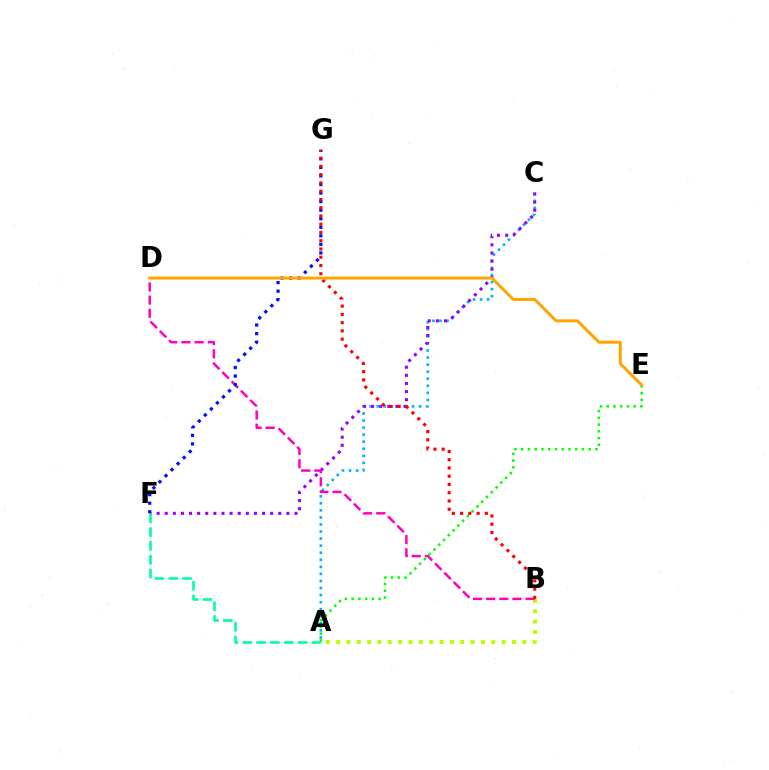{('A', 'B'): [{'color': '#b3ff00', 'line_style': 'dotted', 'thickness': 2.81}], ('A', 'C'): [{'color': '#00b5ff', 'line_style': 'dotted', 'thickness': 1.92}], ('C', 'F'): [{'color': '#9b00ff', 'line_style': 'dotted', 'thickness': 2.2}], ('A', 'E'): [{'color': '#08ff00', 'line_style': 'dotted', 'thickness': 1.83}], ('B', 'D'): [{'color': '#ff00bd', 'line_style': 'dashed', 'thickness': 1.79}], ('F', 'G'): [{'color': '#0010ff', 'line_style': 'dotted', 'thickness': 2.32}], ('A', 'F'): [{'color': '#00ff9d', 'line_style': 'dashed', 'thickness': 1.88}], ('B', 'G'): [{'color': '#ff0000', 'line_style': 'dotted', 'thickness': 2.24}], ('D', 'E'): [{'color': '#ffa500', 'line_style': 'solid', 'thickness': 2.15}]}